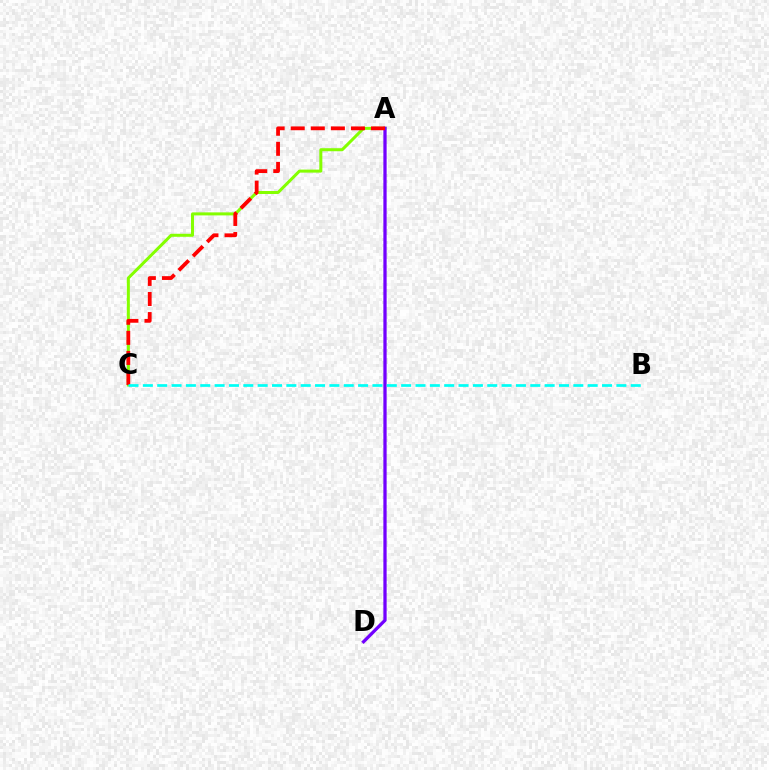{('A', 'C'): [{'color': '#84ff00', 'line_style': 'solid', 'thickness': 2.17}, {'color': '#ff0000', 'line_style': 'dashed', 'thickness': 2.73}], ('A', 'D'): [{'color': '#7200ff', 'line_style': 'solid', 'thickness': 2.35}], ('B', 'C'): [{'color': '#00fff6', 'line_style': 'dashed', 'thickness': 1.95}]}